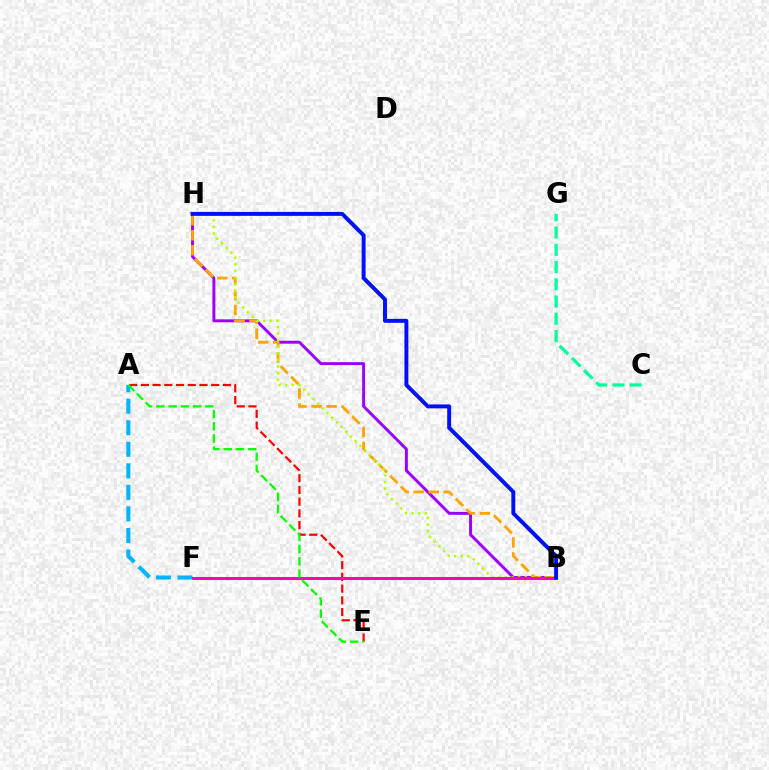{('A', 'E'): [{'color': '#ff0000', 'line_style': 'dashed', 'thickness': 1.59}, {'color': '#08ff00', 'line_style': 'dashed', 'thickness': 1.66}], ('B', 'H'): [{'color': '#9b00ff', 'line_style': 'solid', 'thickness': 2.1}, {'color': '#ffa500', 'line_style': 'dashed', 'thickness': 2.04}, {'color': '#b3ff00', 'line_style': 'dotted', 'thickness': 1.8}, {'color': '#0010ff', 'line_style': 'solid', 'thickness': 2.84}], ('A', 'F'): [{'color': '#00b5ff', 'line_style': 'dashed', 'thickness': 2.93}], ('B', 'F'): [{'color': '#ff00bd', 'line_style': 'solid', 'thickness': 2.19}], ('C', 'G'): [{'color': '#00ff9d', 'line_style': 'dashed', 'thickness': 2.34}]}